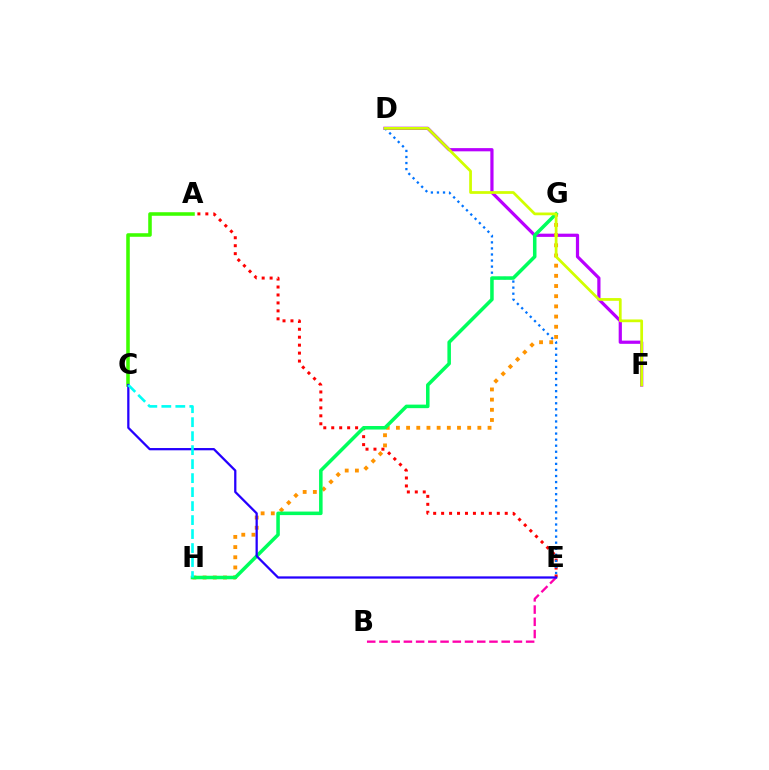{('A', 'C'): [{'color': '#3dff00', 'line_style': 'solid', 'thickness': 2.56}], ('D', 'F'): [{'color': '#b900ff', 'line_style': 'solid', 'thickness': 2.31}, {'color': '#d1ff00', 'line_style': 'solid', 'thickness': 1.98}], ('A', 'E'): [{'color': '#ff0000', 'line_style': 'dotted', 'thickness': 2.16}], ('G', 'H'): [{'color': '#ff9400', 'line_style': 'dotted', 'thickness': 2.77}, {'color': '#00ff5c', 'line_style': 'solid', 'thickness': 2.54}], ('B', 'E'): [{'color': '#ff00ac', 'line_style': 'dashed', 'thickness': 1.66}], ('D', 'E'): [{'color': '#0074ff', 'line_style': 'dotted', 'thickness': 1.65}], ('C', 'E'): [{'color': '#2500ff', 'line_style': 'solid', 'thickness': 1.63}], ('C', 'H'): [{'color': '#00fff6', 'line_style': 'dashed', 'thickness': 1.9}]}